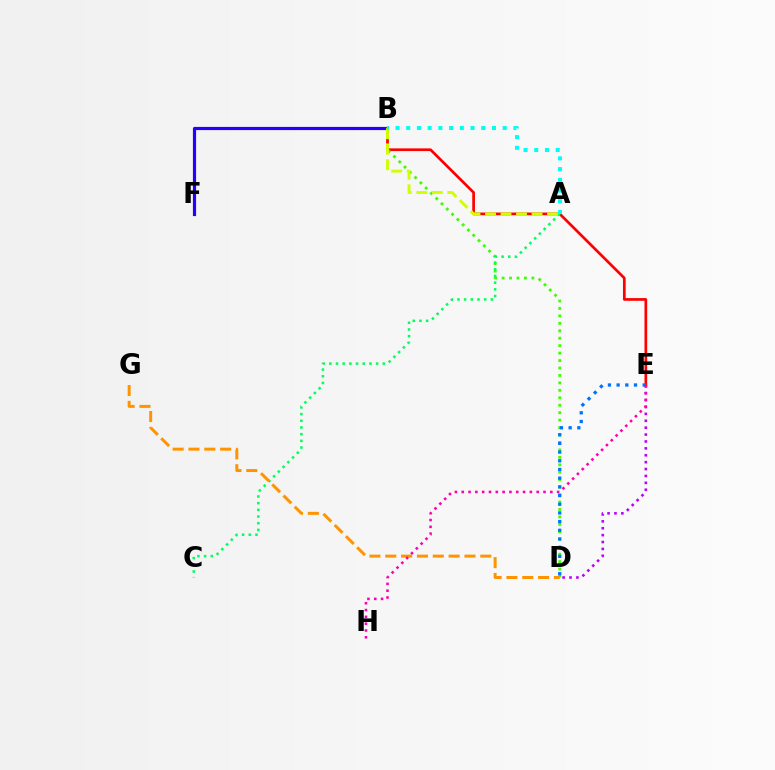{('B', 'F'): [{'color': '#2500ff', 'line_style': 'solid', 'thickness': 2.3}], ('B', 'E'): [{'color': '#ff0000', 'line_style': 'solid', 'thickness': 1.95}], ('D', 'E'): [{'color': '#b900ff', 'line_style': 'dotted', 'thickness': 1.87}, {'color': '#0074ff', 'line_style': 'dotted', 'thickness': 2.36}], ('B', 'D'): [{'color': '#3dff00', 'line_style': 'dotted', 'thickness': 2.02}], ('A', 'C'): [{'color': '#00ff5c', 'line_style': 'dotted', 'thickness': 1.82}], ('D', 'G'): [{'color': '#ff9400', 'line_style': 'dashed', 'thickness': 2.15}], ('A', 'B'): [{'color': '#d1ff00', 'line_style': 'dashed', 'thickness': 2.11}, {'color': '#00fff6', 'line_style': 'dotted', 'thickness': 2.91}], ('E', 'H'): [{'color': '#ff00ac', 'line_style': 'dotted', 'thickness': 1.85}]}